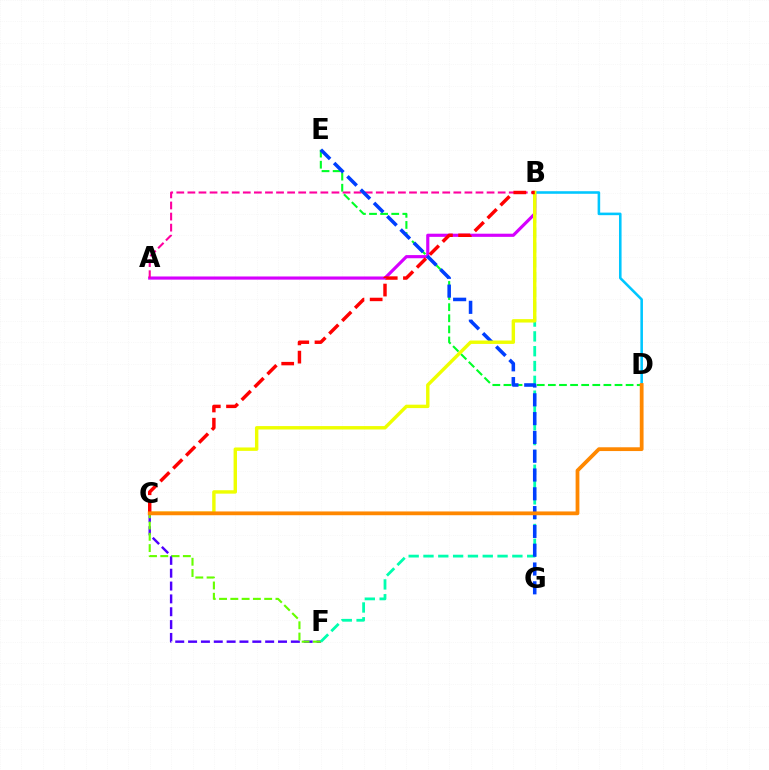{('C', 'F'): [{'color': '#4f00ff', 'line_style': 'dashed', 'thickness': 1.75}, {'color': '#66ff00', 'line_style': 'dashed', 'thickness': 1.53}], ('A', 'B'): [{'color': '#d600ff', 'line_style': 'solid', 'thickness': 2.27}, {'color': '#ff00a0', 'line_style': 'dashed', 'thickness': 1.51}], ('B', 'D'): [{'color': '#00c7ff', 'line_style': 'solid', 'thickness': 1.85}], ('B', 'F'): [{'color': '#00ffaf', 'line_style': 'dashed', 'thickness': 2.01}], ('D', 'E'): [{'color': '#00ff27', 'line_style': 'dashed', 'thickness': 1.51}], ('E', 'G'): [{'color': '#003fff', 'line_style': 'dashed', 'thickness': 2.55}], ('B', 'C'): [{'color': '#eeff00', 'line_style': 'solid', 'thickness': 2.46}, {'color': '#ff0000', 'line_style': 'dashed', 'thickness': 2.48}], ('C', 'D'): [{'color': '#ff8800', 'line_style': 'solid', 'thickness': 2.72}]}